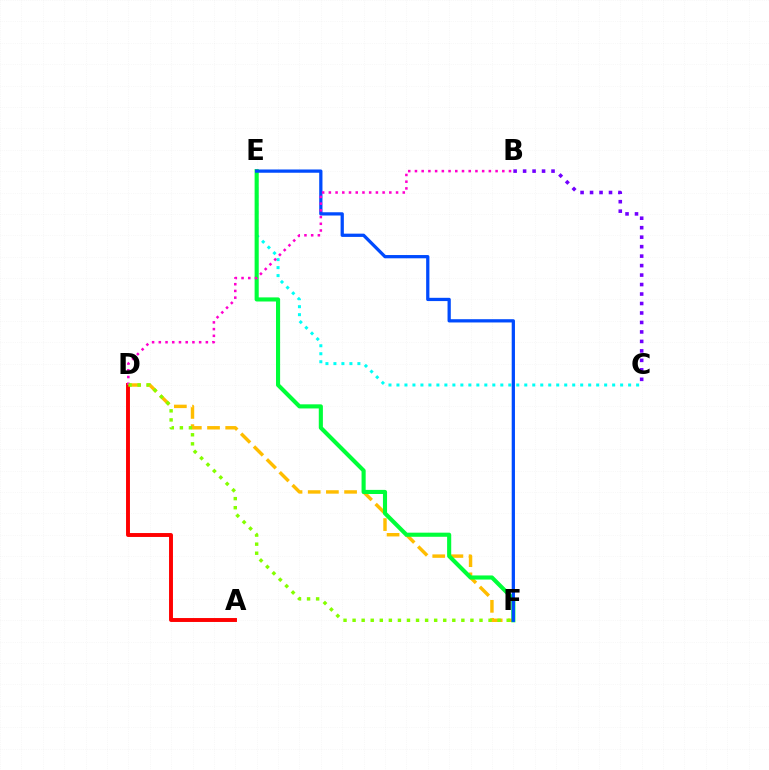{('D', 'F'): [{'color': '#ffbd00', 'line_style': 'dashed', 'thickness': 2.47}, {'color': '#84ff00', 'line_style': 'dotted', 'thickness': 2.46}], ('A', 'D'): [{'color': '#ff0000', 'line_style': 'solid', 'thickness': 2.82}], ('C', 'E'): [{'color': '#00fff6', 'line_style': 'dotted', 'thickness': 2.17}], ('B', 'C'): [{'color': '#7200ff', 'line_style': 'dotted', 'thickness': 2.57}], ('E', 'F'): [{'color': '#00ff39', 'line_style': 'solid', 'thickness': 2.96}, {'color': '#004bff', 'line_style': 'solid', 'thickness': 2.35}], ('B', 'D'): [{'color': '#ff00cf', 'line_style': 'dotted', 'thickness': 1.83}]}